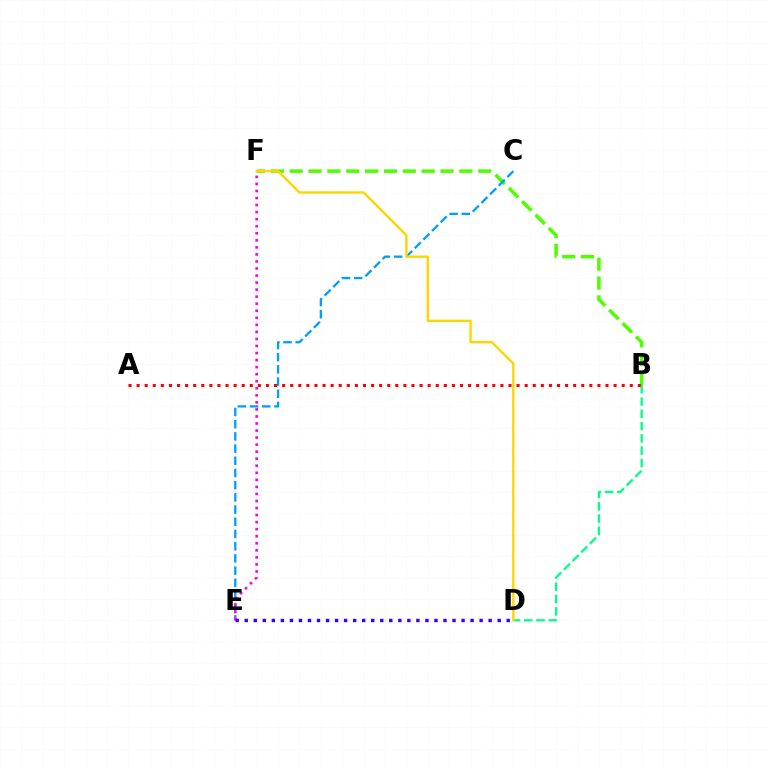{('B', 'F'): [{'color': '#4fff00', 'line_style': 'dashed', 'thickness': 2.56}], ('C', 'E'): [{'color': '#009eff', 'line_style': 'dashed', 'thickness': 1.66}], ('E', 'F'): [{'color': '#ff00ed', 'line_style': 'dotted', 'thickness': 1.91}], ('B', 'D'): [{'color': '#00ff86', 'line_style': 'dashed', 'thickness': 1.67}], ('A', 'B'): [{'color': '#ff0000', 'line_style': 'dotted', 'thickness': 2.2}], ('D', 'F'): [{'color': '#ffd500', 'line_style': 'solid', 'thickness': 1.71}], ('D', 'E'): [{'color': '#3700ff', 'line_style': 'dotted', 'thickness': 2.45}]}